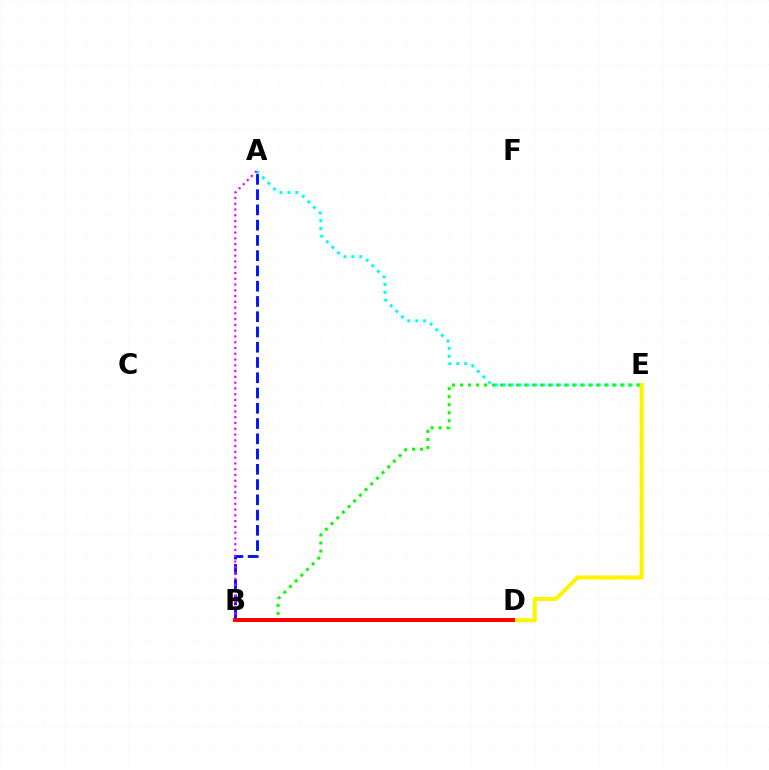{('A', 'E'): [{'color': '#00fff6', 'line_style': 'dotted', 'thickness': 2.15}], ('A', 'B'): [{'color': '#0010ff', 'line_style': 'dashed', 'thickness': 2.07}, {'color': '#ee00ff', 'line_style': 'dotted', 'thickness': 1.57}], ('D', 'E'): [{'color': '#fcf500', 'line_style': 'solid', 'thickness': 2.94}], ('B', 'E'): [{'color': '#08ff00', 'line_style': 'dotted', 'thickness': 2.18}], ('B', 'D'): [{'color': '#ff0000', 'line_style': 'solid', 'thickness': 2.85}]}